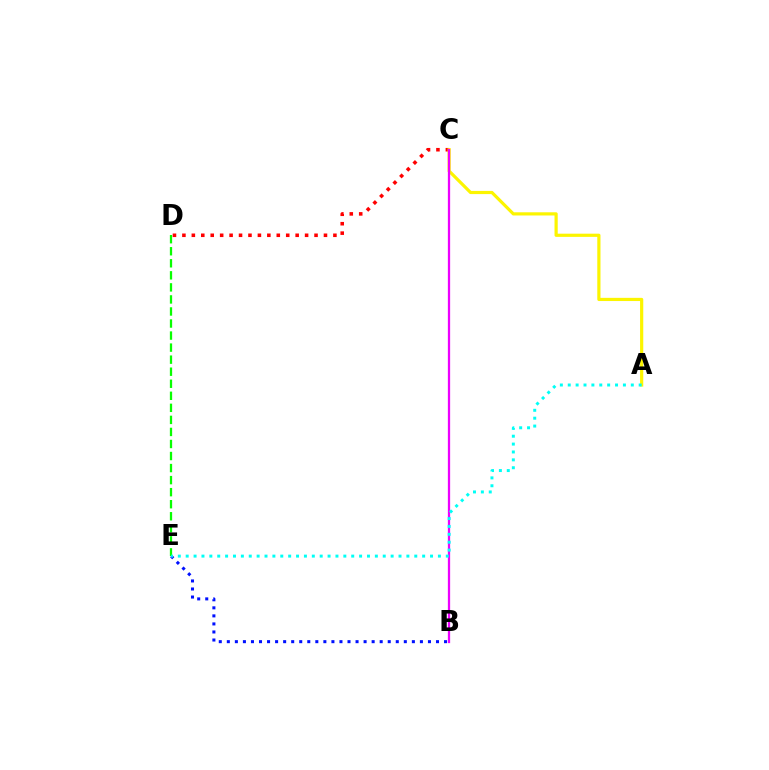{('C', 'D'): [{'color': '#ff0000', 'line_style': 'dotted', 'thickness': 2.56}], ('A', 'C'): [{'color': '#fcf500', 'line_style': 'solid', 'thickness': 2.3}], ('D', 'E'): [{'color': '#08ff00', 'line_style': 'dashed', 'thickness': 1.64}], ('B', 'C'): [{'color': '#ee00ff', 'line_style': 'solid', 'thickness': 1.64}], ('B', 'E'): [{'color': '#0010ff', 'line_style': 'dotted', 'thickness': 2.19}], ('A', 'E'): [{'color': '#00fff6', 'line_style': 'dotted', 'thickness': 2.14}]}